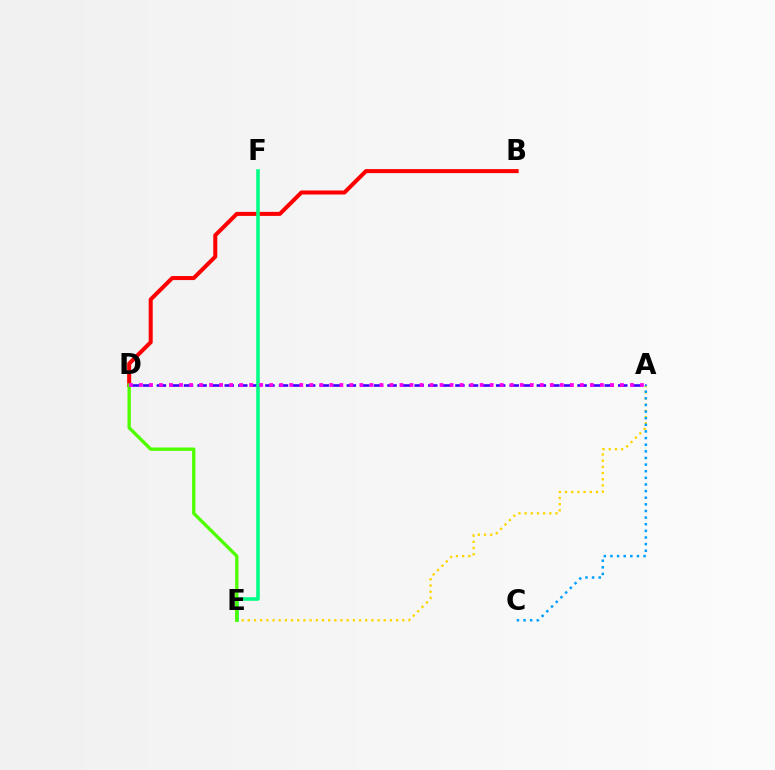{('B', 'D'): [{'color': '#ff0000', 'line_style': 'solid', 'thickness': 2.9}], ('A', 'D'): [{'color': '#3700ff', 'line_style': 'dashed', 'thickness': 1.84}, {'color': '#ff00ed', 'line_style': 'dotted', 'thickness': 2.72}], ('A', 'E'): [{'color': '#ffd500', 'line_style': 'dotted', 'thickness': 1.68}], ('E', 'F'): [{'color': '#00ff86', 'line_style': 'solid', 'thickness': 2.58}], ('D', 'E'): [{'color': '#4fff00', 'line_style': 'solid', 'thickness': 2.4}], ('A', 'C'): [{'color': '#009eff', 'line_style': 'dotted', 'thickness': 1.8}]}